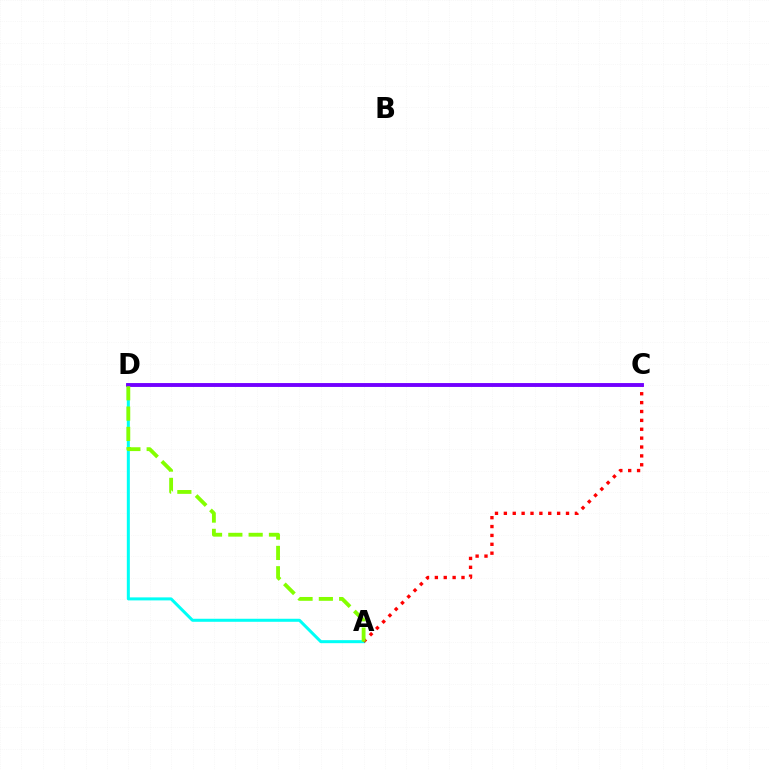{('A', 'D'): [{'color': '#00fff6', 'line_style': 'solid', 'thickness': 2.18}, {'color': '#84ff00', 'line_style': 'dashed', 'thickness': 2.76}], ('A', 'C'): [{'color': '#ff0000', 'line_style': 'dotted', 'thickness': 2.41}], ('C', 'D'): [{'color': '#7200ff', 'line_style': 'solid', 'thickness': 2.79}]}